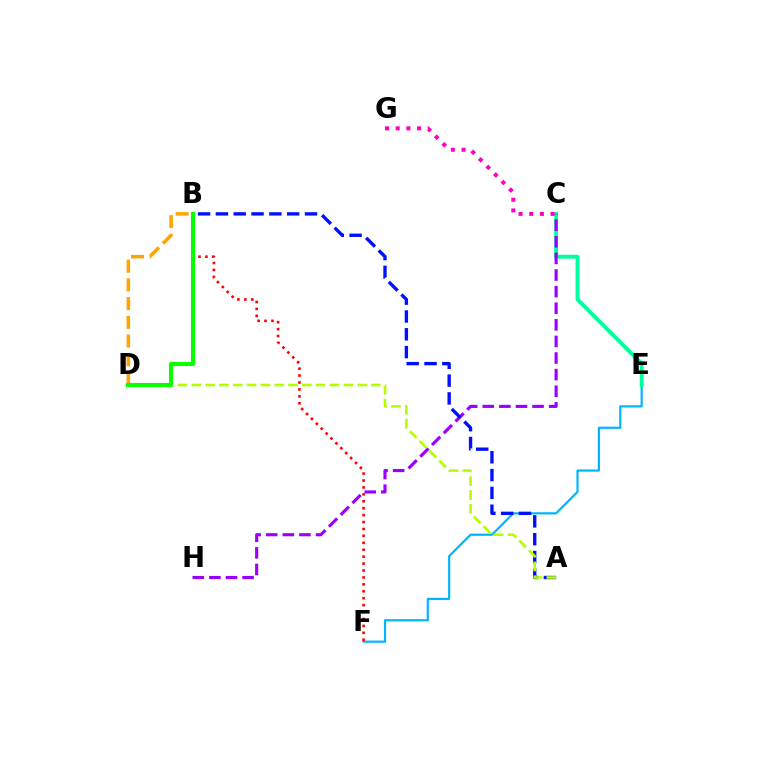{('E', 'F'): [{'color': '#00b5ff', 'line_style': 'solid', 'thickness': 1.57}], ('B', 'F'): [{'color': '#ff0000', 'line_style': 'dotted', 'thickness': 1.88}], ('B', 'D'): [{'color': '#ffa500', 'line_style': 'dashed', 'thickness': 2.54}, {'color': '#08ff00', 'line_style': 'solid', 'thickness': 2.93}], ('C', 'E'): [{'color': '#00ff9d', 'line_style': 'solid', 'thickness': 2.8}], ('C', 'H'): [{'color': '#9b00ff', 'line_style': 'dashed', 'thickness': 2.26}], ('A', 'B'): [{'color': '#0010ff', 'line_style': 'dashed', 'thickness': 2.42}], ('C', 'G'): [{'color': '#ff00bd', 'line_style': 'dotted', 'thickness': 2.9}], ('A', 'D'): [{'color': '#b3ff00', 'line_style': 'dashed', 'thickness': 1.88}]}